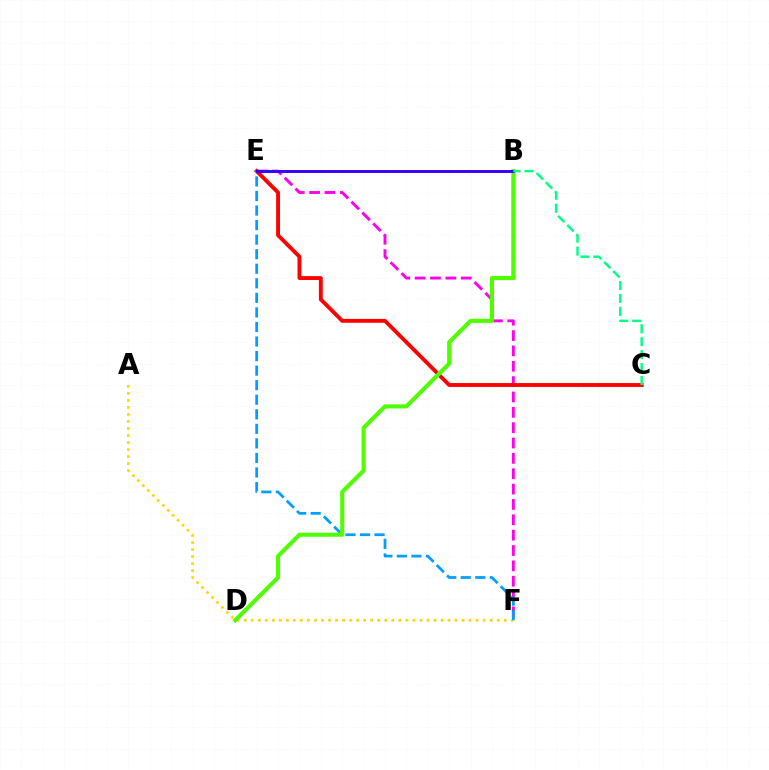{('E', 'F'): [{'color': '#ff00ed', 'line_style': 'dashed', 'thickness': 2.09}, {'color': '#009eff', 'line_style': 'dashed', 'thickness': 1.98}], ('C', 'E'): [{'color': '#ff0000', 'line_style': 'solid', 'thickness': 2.78}], ('A', 'F'): [{'color': '#ffd500', 'line_style': 'dotted', 'thickness': 1.91}], ('B', 'D'): [{'color': '#4fff00', 'line_style': 'solid', 'thickness': 2.94}], ('B', 'E'): [{'color': '#3700ff', 'line_style': 'solid', 'thickness': 2.13}], ('B', 'C'): [{'color': '#00ff86', 'line_style': 'dashed', 'thickness': 1.76}]}